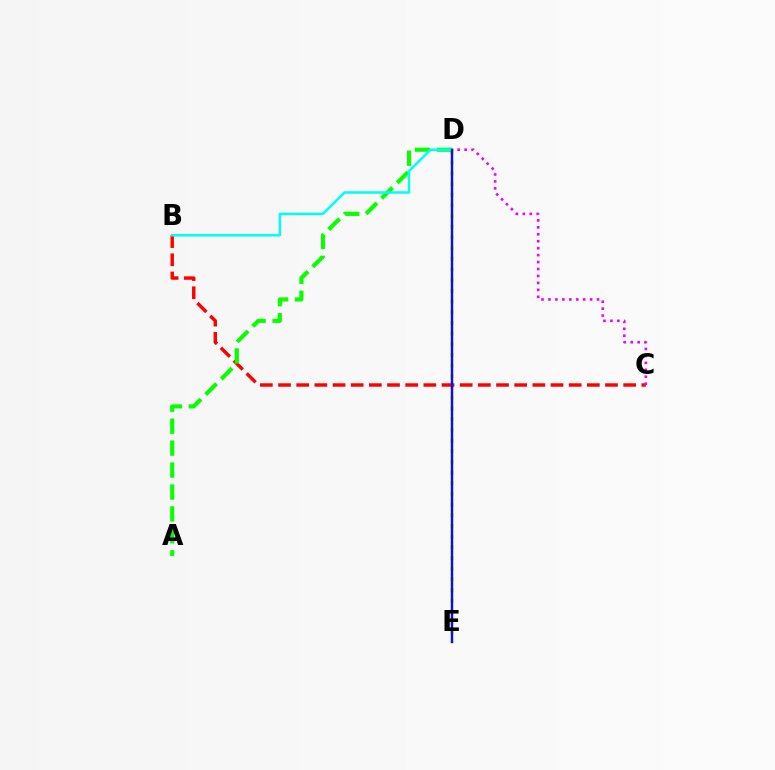{('D', 'E'): [{'color': '#fcf500', 'line_style': 'dotted', 'thickness': 2.9}, {'color': '#0010ff', 'line_style': 'solid', 'thickness': 1.74}], ('B', 'C'): [{'color': '#ff0000', 'line_style': 'dashed', 'thickness': 2.47}], ('C', 'D'): [{'color': '#ee00ff', 'line_style': 'dotted', 'thickness': 1.89}], ('A', 'D'): [{'color': '#08ff00', 'line_style': 'dashed', 'thickness': 2.98}], ('B', 'D'): [{'color': '#00fff6', 'line_style': 'solid', 'thickness': 1.81}]}